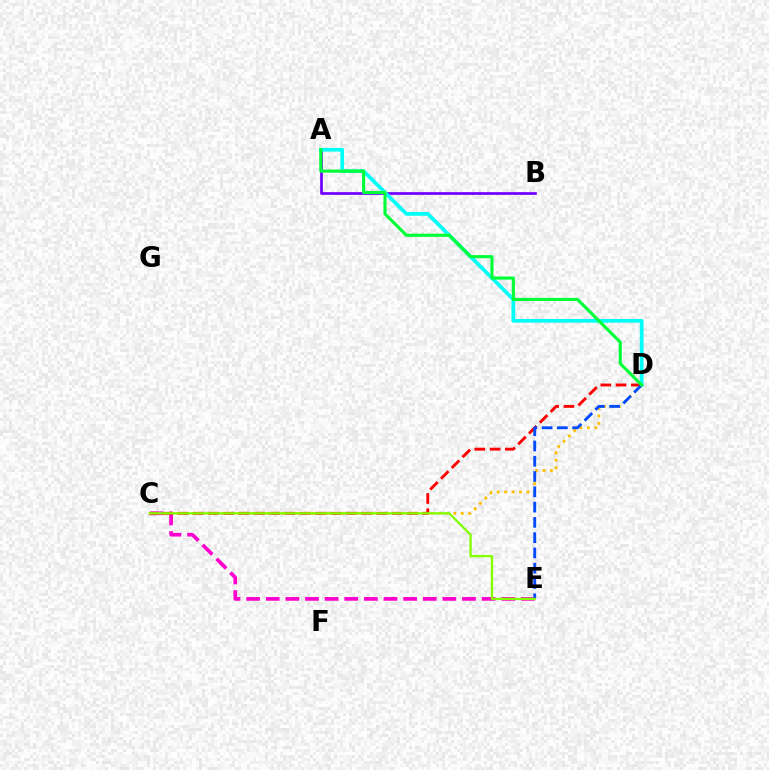{('A', 'B'): [{'color': '#7200ff', 'line_style': 'solid', 'thickness': 1.96}], ('C', 'D'): [{'color': '#ffbd00', 'line_style': 'dotted', 'thickness': 2.03}, {'color': '#ff0000', 'line_style': 'dashed', 'thickness': 2.07}], ('A', 'D'): [{'color': '#00fff6', 'line_style': 'solid', 'thickness': 2.67}, {'color': '#00ff39', 'line_style': 'solid', 'thickness': 2.25}], ('C', 'E'): [{'color': '#ff00cf', 'line_style': 'dashed', 'thickness': 2.67}, {'color': '#84ff00', 'line_style': 'solid', 'thickness': 1.66}], ('D', 'E'): [{'color': '#004bff', 'line_style': 'dashed', 'thickness': 2.08}]}